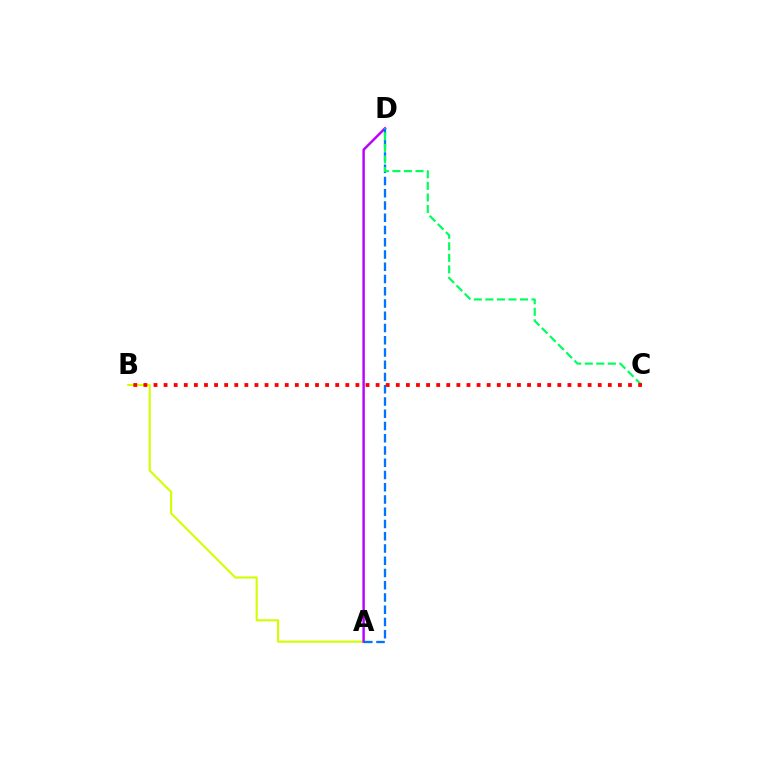{('A', 'B'): [{'color': '#d1ff00', 'line_style': 'solid', 'thickness': 1.51}], ('A', 'D'): [{'color': '#b900ff', 'line_style': 'solid', 'thickness': 1.75}, {'color': '#0074ff', 'line_style': 'dashed', 'thickness': 1.66}], ('C', 'D'): [{'color': '#00ff5c', 'line_style': 'dashed', 'thickness': 1.57}], ('B', 'C'): [{'color': '#ff0000', 'line_style': 'dotted', 'thickness': 2.74}]}